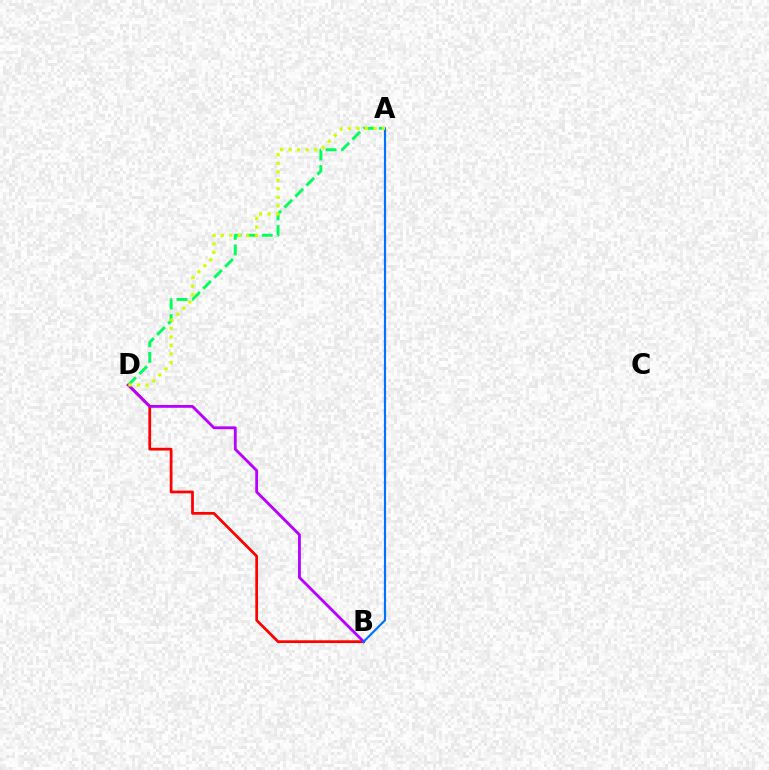{('B', 'D'): [{'color': '#ff0000', 'line_style': 'solid', 'thickness': 1.97}, {'color': '#b900ff', 'line_style': 'solid', 'thickness': 2.02}], ('A', 'D'): [{'color': '#00ff5c', 'line_style': 'dashed', 'thickness': 2.11}, {'color': '#d1ff00', 'line_style': 'dotted', 'thickness': 2.32}], ('A', 'B'): [{'color': '#0074ff', 'line_style': 'solid', 'thickness': 1.57}]}